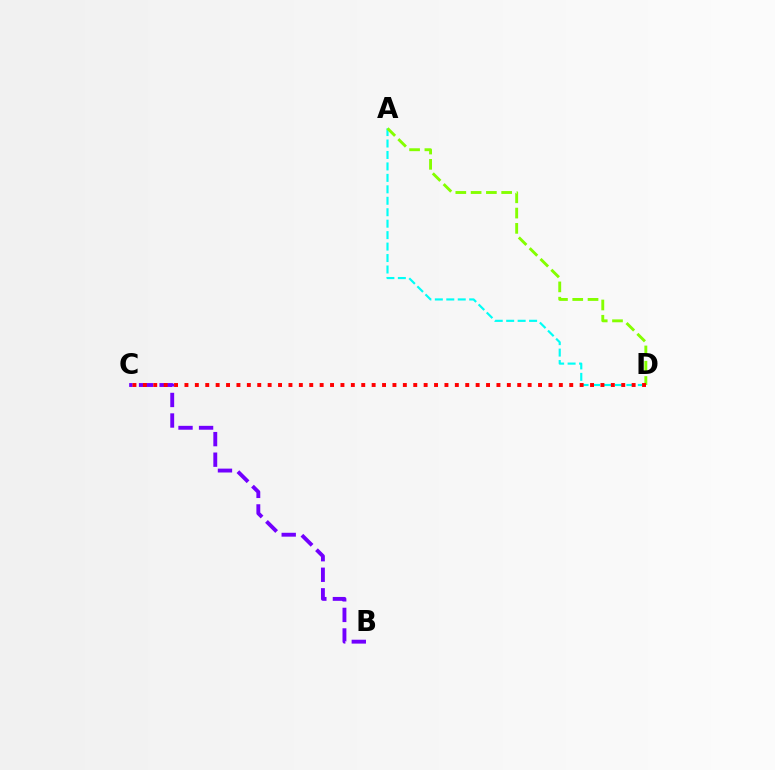{('A', 'D'): [{'color': '#00fff6', 'line_style': 'dashed', 'thickness': 1.56}, {'color': '#84ff00', 'line_style': 'dashed', 'thickness': 2.08}], ('B', 'C'): [{'color': '#7200ff', 'line_style': 'dashed', 'thickness': 2.79}], ('C', 'D'): [{'color': '#ff0000', 'line_style': 'dotted', 'thickness': 2.83}]}